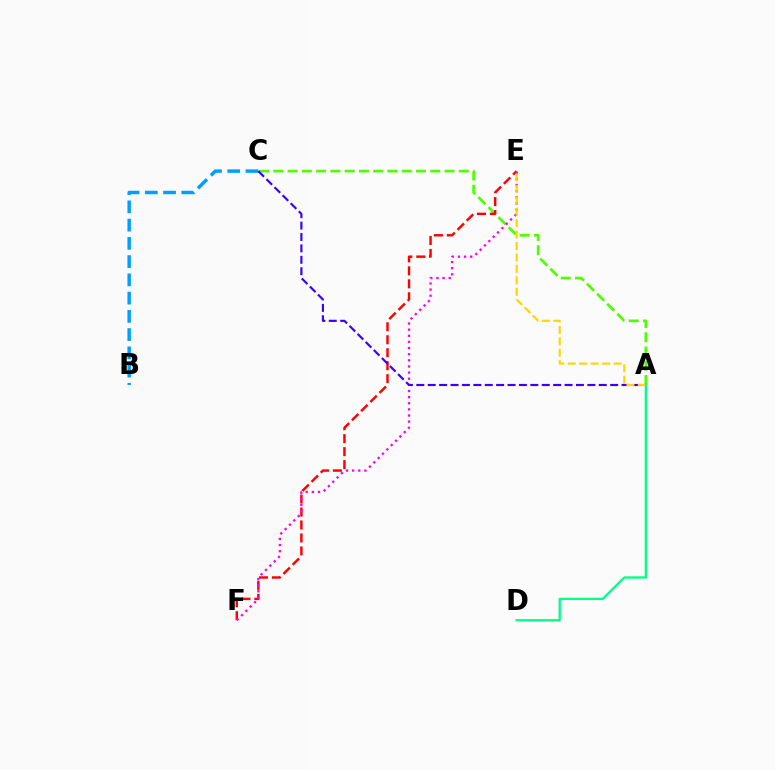{('A', 'C'): [{'color': '#4fff00', 'line_style': 'dashed', 'thickness': 1.94}, {'color': '#3700ff', 'line_style': 'dashed', 'thickness': 1.55}], ('E', 'F'): [{'color': '#ff0000', 'line_style': 'dashed', 'thickness': 1.76}, {'color': '#ff00ed', 'line_style': 'dotted', 'thickness': 1.67}], ('A', 'D'): [{'color': '#00ff86', 'line_style': 'solid', 'thickness': 1.65}], ('B', 'C'): [{'color': '#009eff', 'line_style': 'dashed', 'thickness': 2.48}], ('A', 'E'): [{'color': '#ffd500', 'line_style': 'dashed', 'thickness': 1.55}]}